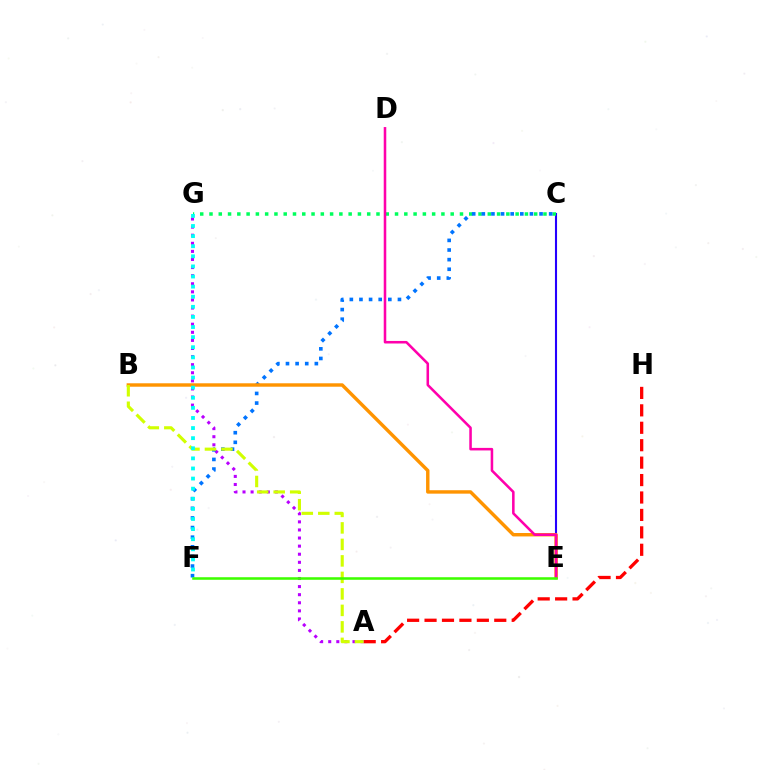{('C', 'E'): [{'color': '#2500ff', 'line_style': 'solid', 'thickness': 1.51}], ('C', 'G'): [{'color': '#00ff5c', 'line_style': 'dotted', 'thickness': 2.52}], ('A', 'G'): [{'color': '#b900ff', 'line_style': 'dotted', 'thickness': 2.2}], ('A', 'H'): [{'color': '#ff0000', 'line_style': 'dashed', 'thickness': 2.37}], ('C', 'F'): [{'color': '#0074ff', 'line_style': 'dotted', 'thickness': 2.61}], ('B', 'E'): [{'color': '#ff9400', 'line_style': 'solid', 'thickness': 2.47}], ('A', 'B'): [{'color': '#d1ff00', 'line_style': 'dashed', 'thickness': 2.24}], ('D', 'E'): [{'color': '#ff00ac', 'line_style': 'solid', 'thickness': 1.84}], ('F', 'G'): [{'color': '#00fff6', 'line_style': 'dotted', 'thickness': 2.74}], ('E', 'F'): [{'color': '#3dff00', 'line_style': 'solid', 'thickness': 1.84}]}